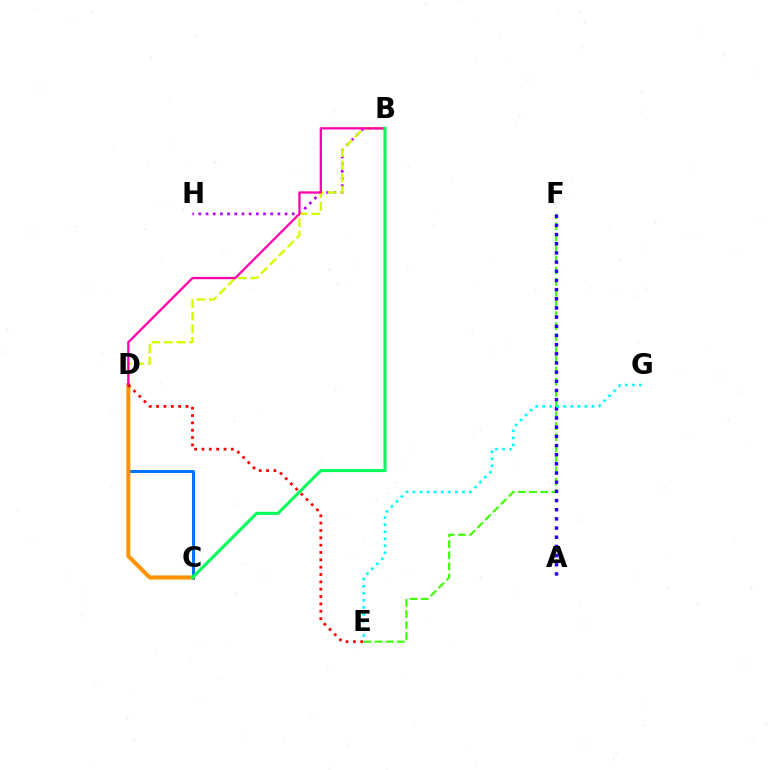{('E', 'F'): [{'color': '#3dff00', 'line_style': 'dashed', 'thickness': 1.51}], ('C', 'D'): [{'color': '#0074ff', 'line_style': 'solid', 'thickness': 2.15}, {'color': '#ff9400', 'line_style': 'solid', 'thickness': 2.91}], ('B', 'H'): [{'color': '#b900ff', 'line_style': 'dotted', 'thickness': 1.95}], ('B', 'D'): [{'color': '#d1ff00', 'line_style': 'dashed', 'thickness': 1.7}, {'color': '#ff00ac', 'line_style': 'solid', 'thickness': 1.64}], ('A', 'F'): [{'color': '#2500ff', 'line_style': 'dotted', 'thickness': 2.49}], ('E', 'G'): [{'color': '#00fff6', 'line_style': 'dotted', 'thickness': 1.91}], ('D', 'E'): [{'color': '#ff0000', 'line_style': 'dotted', 'thickness': 2.0}], ('B', 'C'): [{'color': '#00ff5c', 'line_style': 'solid', 'thickness': 2.23}]}